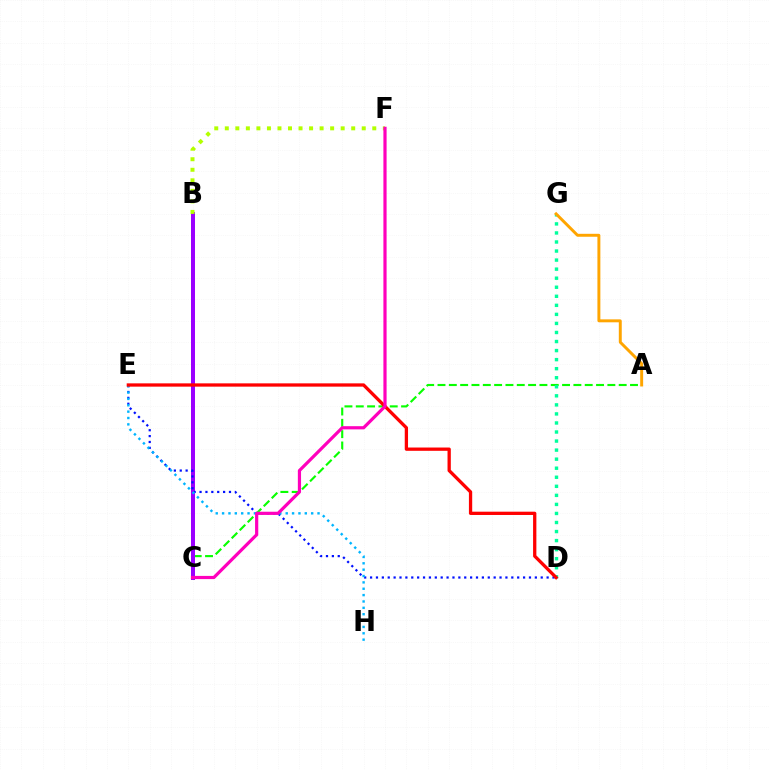{('A', 'C'): [{'color': '#08ff00', 'line_style': 'dashed', 'thickness': 1.54}], ('B', 'C'): [{'color': '#9b00ff', 'line_style': 'solid', 'thickness': 2.88}], ('D', 'E'): [{'color': '#0010ff', 'line_style': 'dotted', 'thickness': 1.6}, {'color': '#ff0000', 'line_style': 'solid', 'thickness': 2.37}], ('B', 'F'): [{'color': '#b3ff00', 'line_style': 'dotted', 'thickness': 2.86}], ('E', 'H'): [{'color': '#00b5ff', 'line_style': 'dotted', 'thickness': 1.73}], ('D', 'G'): [{'color': '#00ff9d', 'line_style': 'dotted', 'thickness': 2.46}], ('C', 'F'): [{'color': '#ff00bd', 'line_style': 'solid', 'thickness': 2.3}], ('A', 'G'): [{'color': '#ffa500', 'line_style': 'solid', 'thickness': 2.12}]}